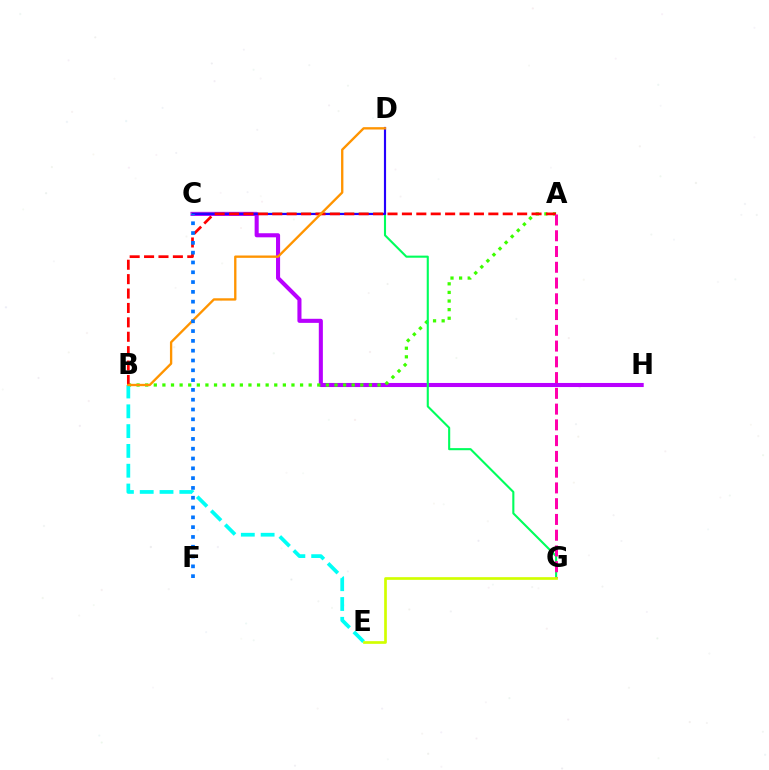{('C', 'H'): [{'color': '#b900ff', 'line_style': 'solid', 'thickness': 2.93}], ('A', 'B'): [{'color': '#3dff00', 'line_style': 'dotted', 'thickness': 2.34}, {'color': '#ff0000', 'line_style': 'dashed', 'thickness': 1.96}], ('C', 'G'): [{'color': '#00ff5c', 'line_style': 'solid', 'thickness': 1.51}], ('B', 'E'): [{'color': '#00fff6', 'line_style': 'dashed', 'thickness': 2.69}], ('C', 'D'): [{'color': '#2500ff', 'line_style': 'solid', 'thickness': 1.56}], ('B', 'D'): [{'color': '#ff9400', 'line_style': 'solid', 'thickness': 1.69}], ('A', 'G'): [{'color': '#ff00ac', 'line_style': 'dashed', 'thickness': 2.14}], ('E', 'G'): [{'color': '#d1ff00', 'line_style': 'solid', 'thickness': 1.94}], ('C', 'F'): [{'color': '#0074ff', 'line_style': 'dotted', 'thickness': 2.66}]}